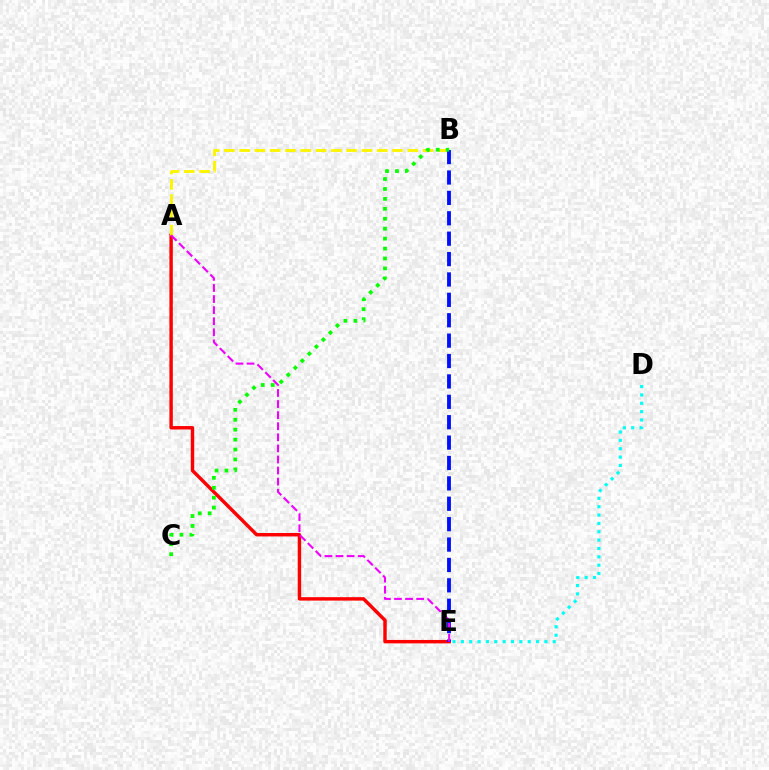{('A', 'E'): [{'color': '#ff0000', 'line_style': 'solid', 'thickness': 2.47}, {'color': '#ee00ff', 'line_style': 'dashed', 'thickness': 1.51}], ('A', 'B'): [{'color': '#fcf500', 'line_style': 'dashed', 'thickness': 2.08}], ('B', 'E'): [{'color': '#0010ff', 'line_style': 'dashed', 'thickness': 2.77}], ('D', 'E'): [{'color': '#00fff6', 'line_style': 'dotted', 'thickness': 2.27}], ('B', 'C'): [{'color': '#08ff00', 'line_style': 'dotted', 'thickness': 2.7}]}